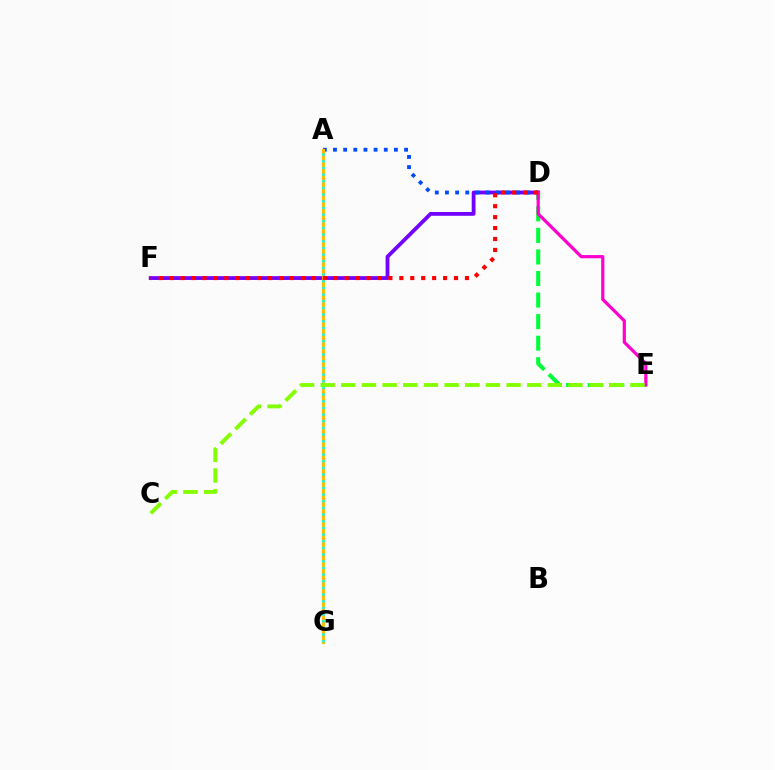{('D', 'F'): [{'color': '#7200ff', 'line_style': 'solid', 'thickness': 2.73}, {'color': '#ff0000', 'line_style': 'dotted', 'thickness': 2.97}], ('D', 'E'): [{'color': '#00ff39', 'line_style': 'dashed', 'thickness': 2.93}, {'color': '#ff00cf', 'line_style': 'solid', 'thickness': 2.3}], ('A', 'D'): [{'color': '#004bff', 'line_style': 'dotted', 'thickness': 2.76}], ('A', 'G'): [{'color': '#ffbd00', 'line_style': 'solid', 'thickness': 2.3}, {'color': '#00fff6', 'line_style': 'dotted', 'thickness': 1.81}], ('C', 'E'): [{'color': '#84ff00', 'line_style': 'dashed', 'thickness': 2.81}]}